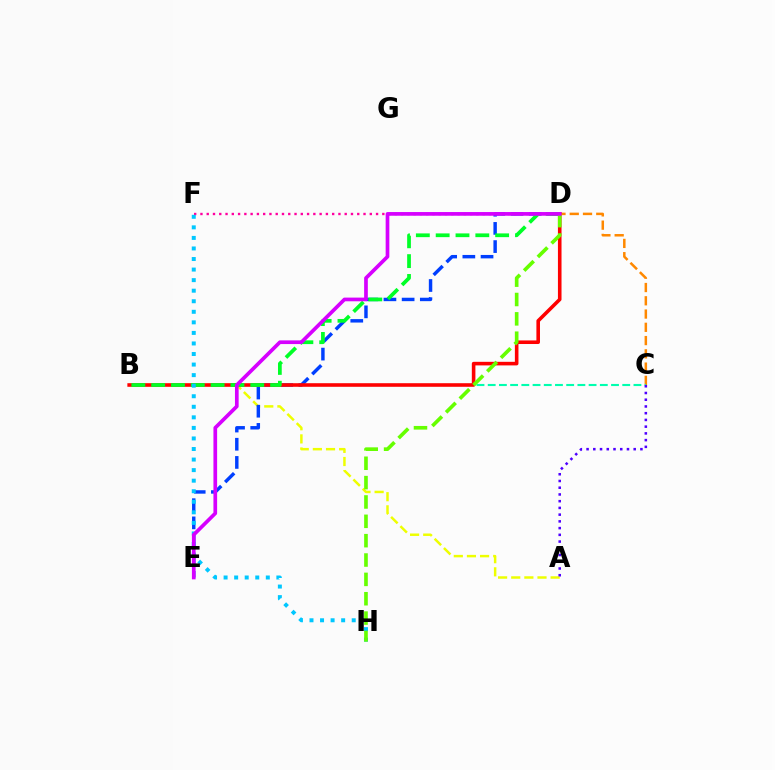{('C', 'D'): [{'color': '#ff8800', 'line_style': 'dashed', 'thickness': 1.8}], ('A', 'B'): [{'color': '#eeff00', 'line_style': 'dashed', 'thickness': 1.78}], ('D', 'E'): [{'color': '#003fff', 'line_style': 'dashed', 'thickness': 2.47}, {'color': '#d600ff', 'line_style': 'solid', 'thickness': 2.65}], ('B', 'C'): [{'color': '#00ffaf', 'line_style': 'dashed', 'thickness': 1.52}], ('D', 'F'): [{'color': '#ff00a0', 'line_style': 'dotted', 'thickness': 1.7}], ('B', 'D'): [{'color': '#ff0000', 'line_style': 'solid', 'thickness': 2.58}, {'color': '#00ff27', 'line_style': 'dashed', 'thickness': 2.69}], ('F', 'H'): [{'color': '#00c7ff', 'line_style': 'dotted', 'thickness': 2.87}], ('A', 'C'): [{'color': '#4f00ff', 'line_style': 'dotted', 'thickness': 1.83}], ('D', 'H'): [{'color': '#66ff00', 'line_style': 'dashed', 'thickness': 2.63}]}